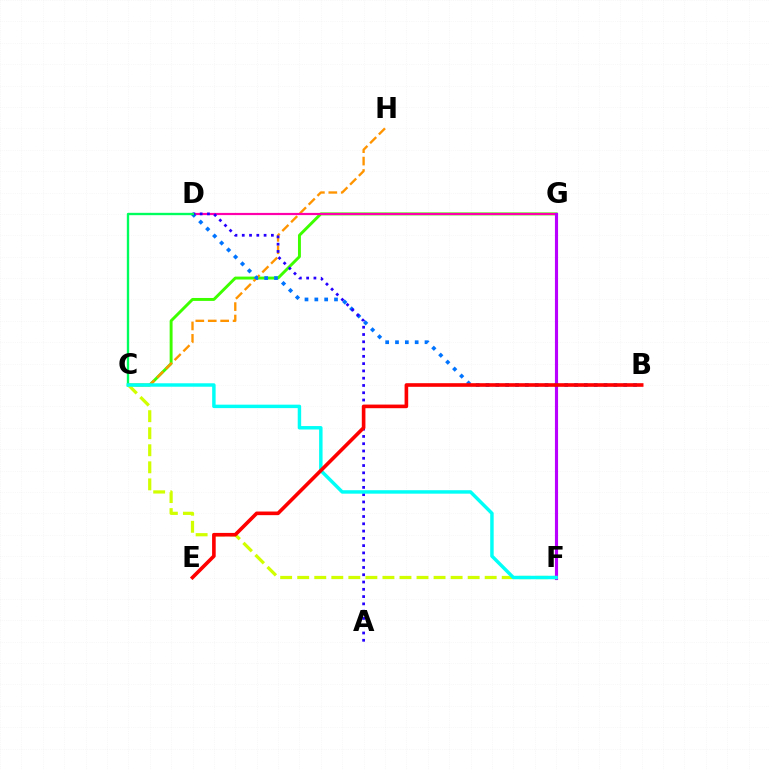{('C', 'G'): [{'color': '#3dff00', 'line_style': 'solid', 'thickness': 2.11}], ('C', 'H'): [{'color': '#ff9400', 'line_style': 'dashed', 'thickness': 1.69}], ('C', 'F'): [{'color': '#d1ff00', 'line_style': 'dashed', 'thickness': 2.32}, {'color': '#00fff6', 'line_style': 'solid', 'thickness': 2.48}], ('D', 'G'): [{'color': '#ff00ac', 'line_style': 'solid', 'thickness': 1.58}], ('F', 'G'): [{'color': '#b900ff', 'line_style': 'solid', 'thickness': 2.25}], ('B', 'D'): [{'color': '#0074ff', 'line_style': 'dotted', 'thickness': 2.67}], ('A', 'D'): [{'color': '#2500ff', 'line_style': 'dotted', 'thickness': 1.98}], ('C', 'D'): [{'color': '#00ff5c', 'line_style': 'solid', 'thickness': 1.69}], ('B', 'E'): [{'color': '#ff0000', 'line_style': 'solid', 'thickness': 2.61}]}